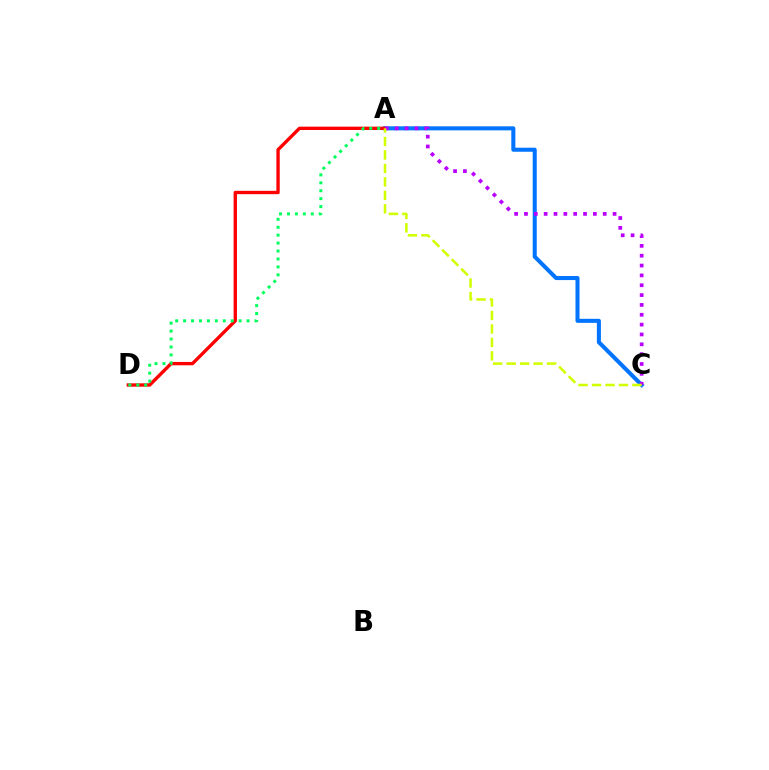{('A', 'C'): [{'color': '#0074ff', 'line_style': 'solid', 'thickness': 2.91}, {'color': '#b900ff', 'line_style': 'dotted', 'thickness': 2.67}, {'color': '#d1ff00', 'line_style': 'dashed', 'thickness': 1.83}], ('A', 'D'): [{'color': '#ff0000', 'line_style': 'solid', 'thickness': 2.41}, {'color': '#00ff5c', 'line_style': 'dotted', 'thickness': 2.15}]}